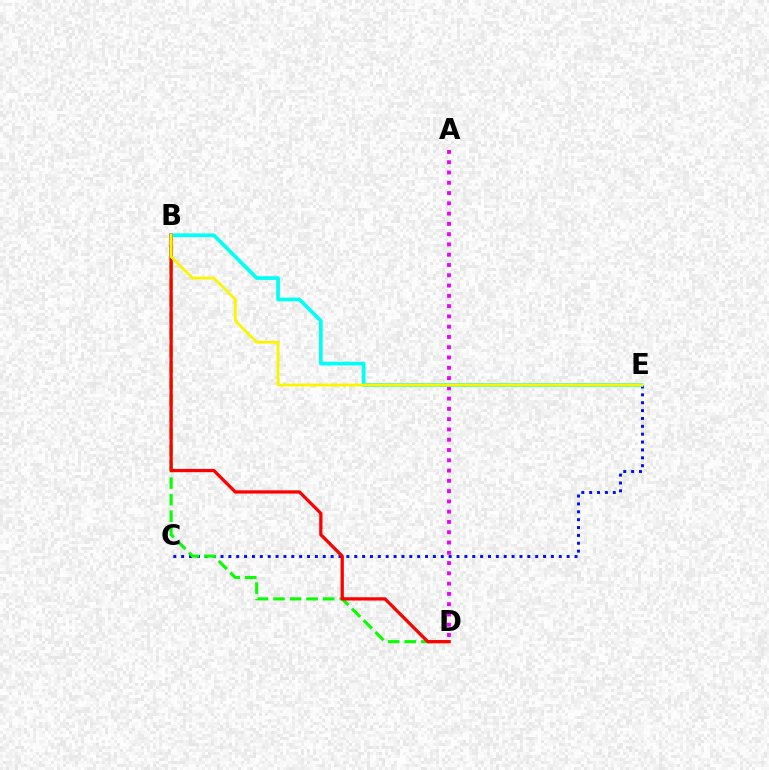{('C', 'E'): [{'color': '#0010ff', 'line_style': 'dotted', 'thickness': 2.14}], ('B', 'D'): [{'color': '#08ff00', 'line_style': 'dashed', 'thickness': 2.25}, {'color': '#ff0000', 'line_style': 'solid', 'thickness': 2.35}], ('A', 'D'): [{'color': '#ee00ff', 'line_style': 'dotted', 'thickness': 2.79}], ('B', 'E'): [{'color': '#00fff6', 'line_style': 'solid', 'thickness': 2.66}, {'color': '#fcf500', 'line_style': 'solid', 'thickness': 2.03}]}